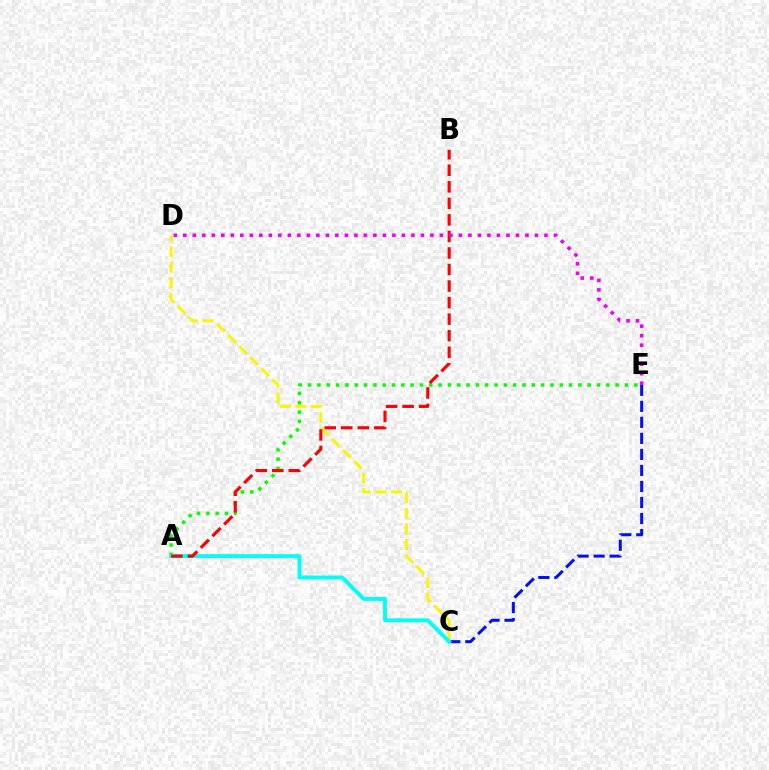{('C', 'E'): [{'color': '#0010ff', 'line_style': 'dashed', 'thickness': 2.18}], ('A', 'E'): [{'color': '#08ff00', 'line_style': 'dotted', 'thickness': 2.53}], ('C', 'D'): [{'color': '#fcf500', 'line_style': 'dashed', 'thickness': 2.12}], ('A', 'C'): [{'color': '#00fff6', 'line_style': 'solid', 'thickness': 2.79}], ('A', 'B'): [{'color': '#ff0000', 'line_style': 'dashed', 'thickness': 2.25}], ('D', 'E'): [{'color': '#ee00ff', 'line_style': 'dotted', 'thickness': 2.58}]}